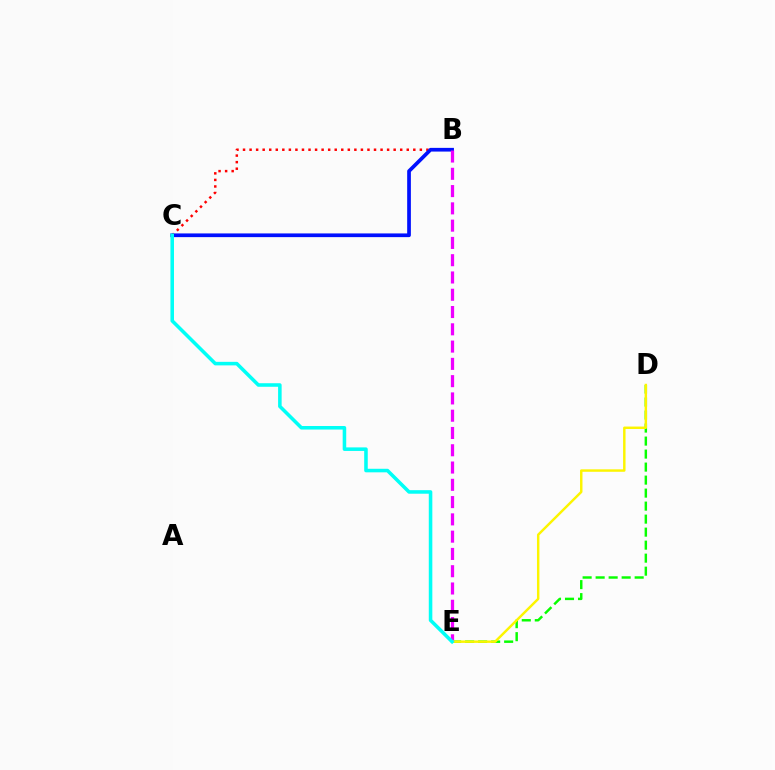{('B', 'C'): [{'color': '#ff0000', 'line_style': 'dotted', 'thickness': 1.78}, {'color': '#0010ff', 'line_style': 'solid', 'thickness': 2.67}], ('D', 'E'): [{'color': '#08ff00', 'line_style': 'dashed', 'thickness': 1.77}, {'color': '#fcf500', 'line_style': 'solid', 'thickness': 1.76}], ('B', 'E'): [{'color': '#ee00ff', 'line_style': 'dashed', 'thickness': 2.35}], ('C', 'E'): [{'color': '#00fff6', 'line_style': 'solid', 'thickness': 2.55}]}